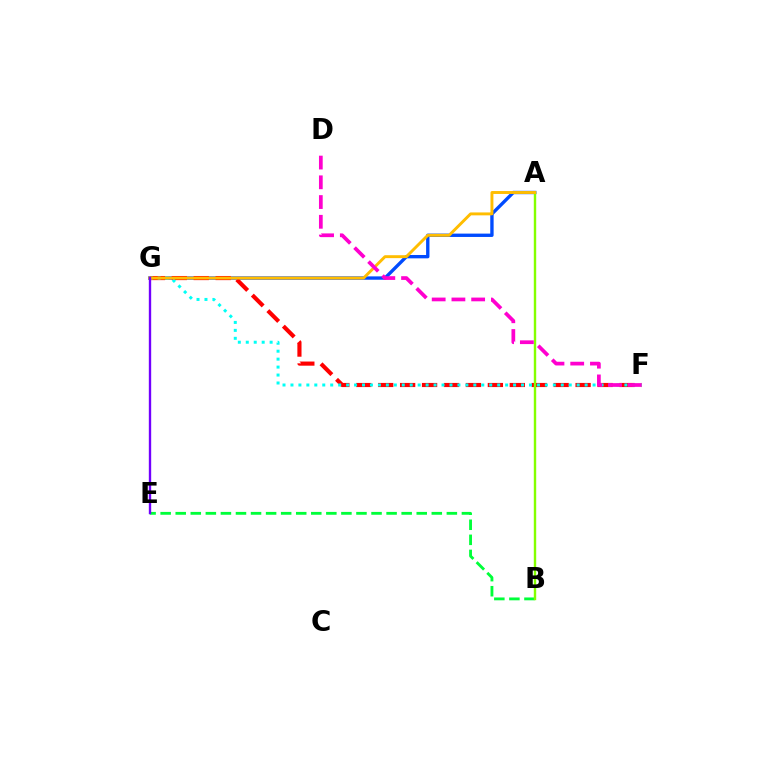{('A', 'G'): [{'color': '#004bff', 'line_style': 'solid', 'thickness': 2.41}, {'color': '#ffbd00', 'line_style': 'solid', 'thickness': 2.1}], ('F', 'G'): [{'color': '#ff0000', 'line_style': 'dashed', 'thickness': 2.98}, {'color': '#00fff6', 'line_style': 'dotted', 'thickness': 2.16}], ('B', 'E'): [{'color': '#00ff39', 'line_style': 'dashed', 'thickness': 2.05}], ('A', 'B'): [{'color': '#84ff00', 'line_style': 'solid', 'thickness': 1.73}], ('E', 'G'): [{'color': '#7200ff', 'line_style': 'solid', 'thickness': 1.7}], ('D', 'F'): [{'color': '#ff00cf', 'line_style': 'dashed', 'thickness': 2.68}]}